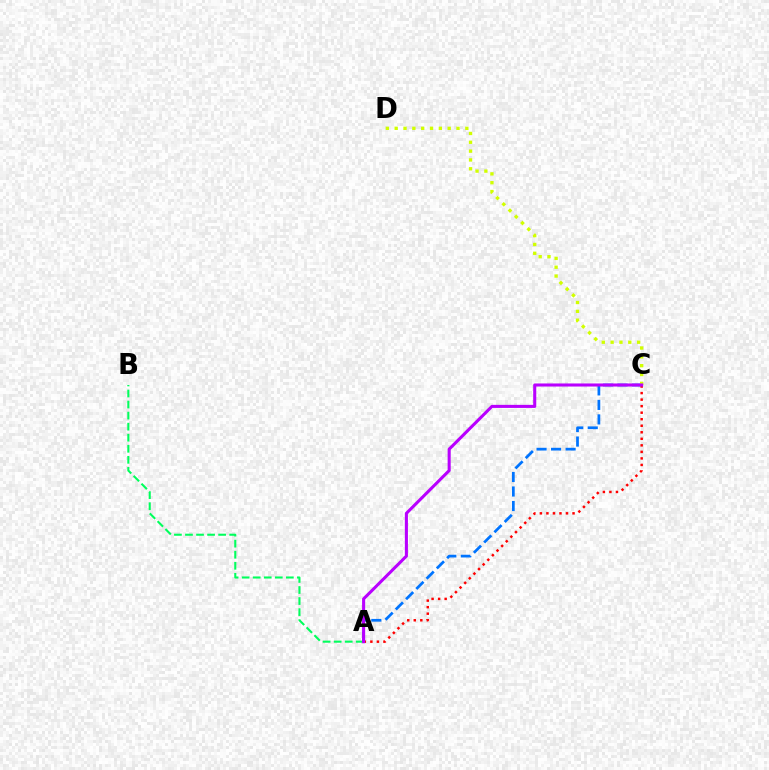{('A', 'B'): [{'color': '#00ff5c', 'line_style': 'dashed', 'thickness': 1.5}], ('A', 'C'): [{'color': '#0074ff', 'line_style': 'dashed', 'thickness': 1.97}, {'color': '#ff0000', 'line_style': 'dotted', 'thickness': 1.77}, {'color': '#b900ff', 'line_style': 'solid', 'thickness': 2.21}], ('C', 'D'): [{'color': '#d1ff00', 'line_style': 'dotted', 'thickness': 2.4}]}